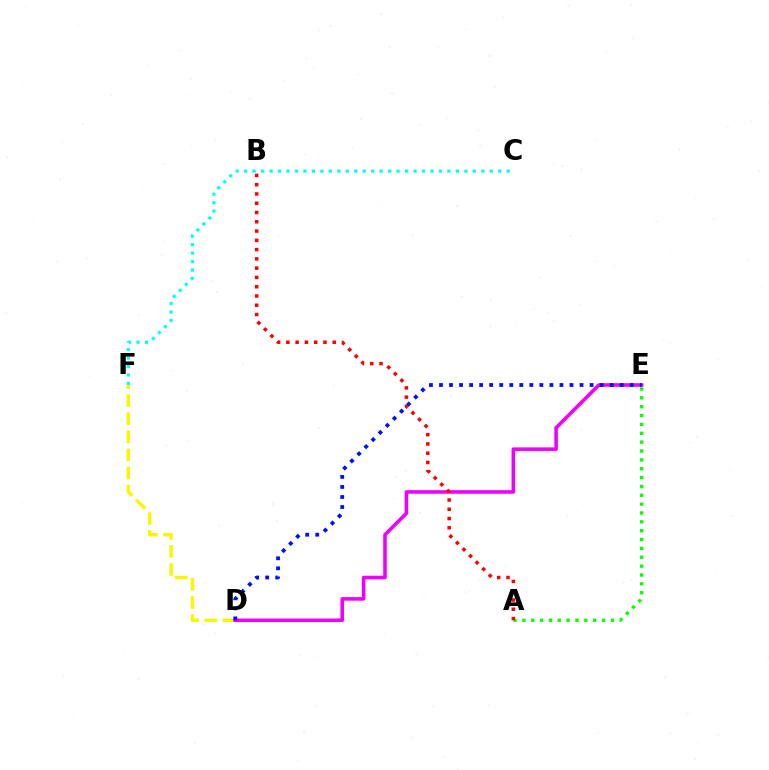{('C', 'F'): [{'color': '#00fff6', 'line_style': 'dotted', 'thickness': 2.3}], ('D', 'F'): [{'color': '#fcf500', 'line_style': 'dashed', 'thickness': 2.46}], ('A', 'E'): [{'color': '#08ff00', 'line_style': 'dotted', 'thickness': 2.41}], ('D', 'E'): [{'color': '#ee00ff', 'line_style': 'solid', 'thickness': 2.57}, {'color': '#0010ff', 'line_style': 'dotted', 'thickness': 2.73}], ('A', 'B'): [{'color': '#ff0000', 'line_style': 'dotted', 'thickness': 2.52}]}